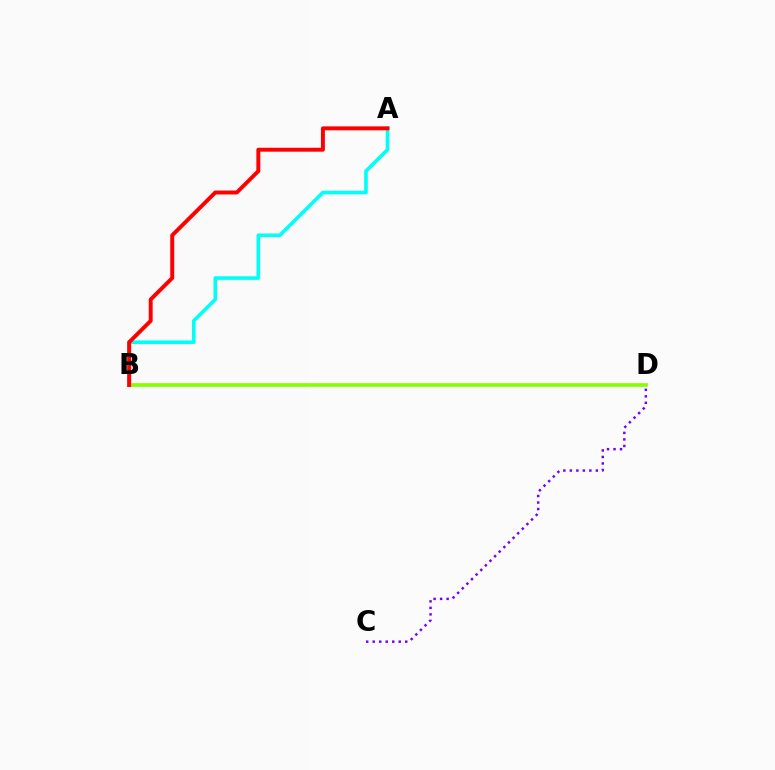{('A', 'B'): [{'color': '#00fff6', 'line_style': 'solid', 'thickness': 2.6}, {'color': '#ff0000', 'line_style': 'solid', 'thickness': 2.83}], ('B', 'D'): [{'color': '#84ff00', 'line_style': 'solid', 'thickness': 2.65}], ('C', 'D'): [{'color': '#7200ff', 'line_style': 'dotted', 'thickness': 1.77}]}